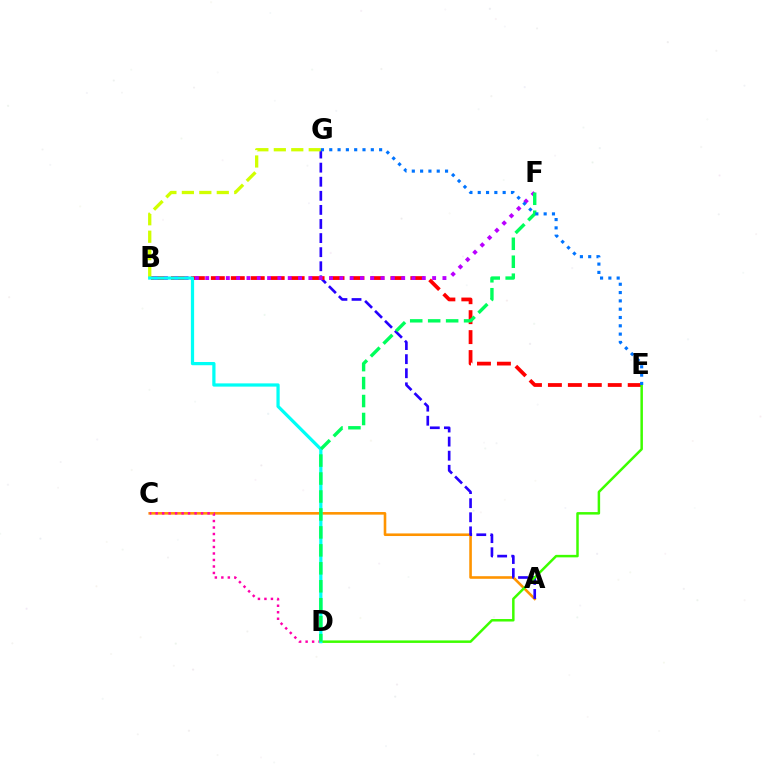{('A', 'C'): [{'color': '#ff9400', 'line_style': 'solid', 'thickness': 1.87}], ('A', 'G'): [{'color': '#2500ff', 'line_style': 'dashed', 'thickness': 1.91}], ('B', 'E'): [{'color': '#ff0000', 'line_style': 'dashed', 'thickness': 2.71}], ('B', 'G'): [{'color': '#d1ff00', 'line_style': 'dashed', 'thickness': 2.37}], ('B', 'F'): [{'color': '#b900ff', 'line_style': 'dotted', 'thickness': 2.8}], ('D', 'E'): [{'color': '#3dff00', 'line_style': 'solid', 'thickness': 1.79}], ('C', 'D'): [{'color': '#ff00ac', 'line_style': 'dotted', 'thickness': 1.76}], ('B', 'D'): [{'color': '#00fff6', 'line_style': 'solid', 'thickness': 2.33}], ('D', 'F'): [{'color': '#00ff5c', 'line_style': 'dashed', 'thickness': 2.44}], ('E', 'G'): [{'color': '#0074ff', 'line_style': 'dotted', 'thickness': 2.26}]}